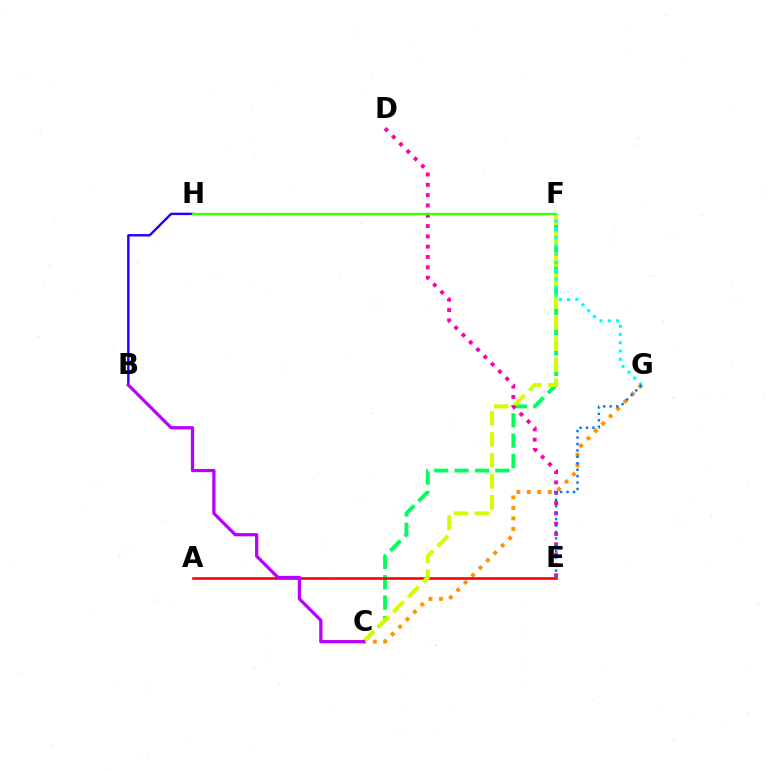{('C', 'G'): [{'color': '#ff9400', 'line_style': 'dotted', 'thickness': 2.85}], ('C', 'F'): [{'color': '#00ff5c', 'line_style': 'dashed', 'thickness': 2.77}, {'color': '#d1ff00', 'line_style': 'dashed', 'thickness': 2.86}], ('A', 'E'): [{'color': '#ff0000', 'line_style': 'solid', 'thickness': 1.87}], ('B', 'H'): [{'color': '#2500ff', 'line_style': 'solid', 'thickness': 1.74}], ('D', 'E'): [{'color': '#ff00ac', 'line_style': 'dotted', 'thickness': 2.8}], ('F', 'H'): [{'color': '#3dff00', 'line_style': 'solid', 'thickness': 1.72}], ('F', 'G'): [{'color': '#00fff6', 'line_style': 'dotted', 'thickness': 2.24}], ('E', 'G'): [{'color': '#0074ff', 'line_style': 'dotted', 'thickness': 1.75}], ('B', 'C'): [{'color': '#b900ff', 'line_style': 'solid', 'thickness': 2.33}]}